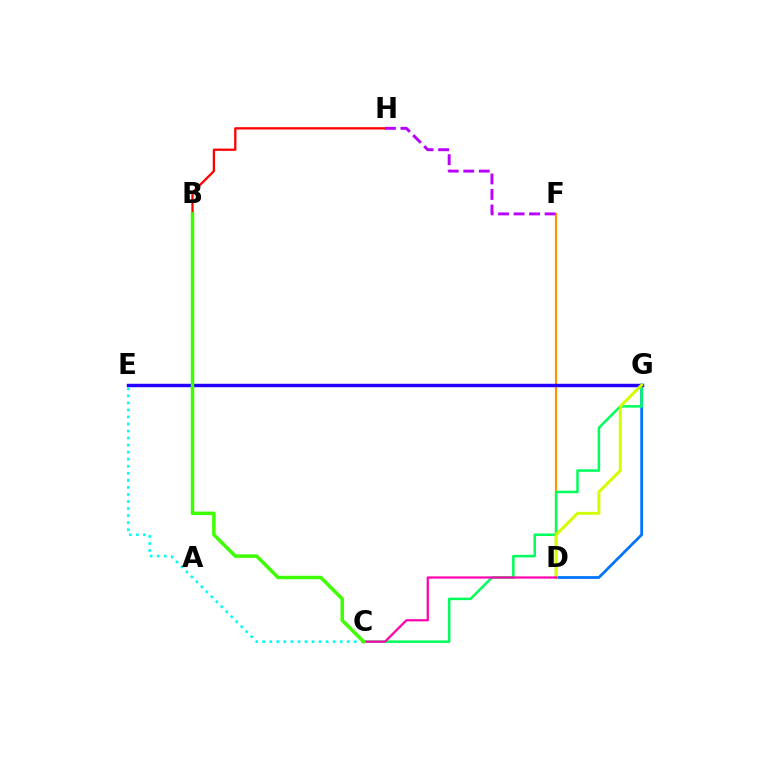{('D', 'F'): [{'color': '#ff9400', 'line_style': 'solid', 'thickness': 1.58}], ('D', 'G'): [{'color': '#0074ff', 'line_style': 'solid', 'thickness': 2.0}, {'color': '#d1ff00', 'line_style': 'solid', 'thickness': 2.14}], ('B', 'H'): [{'color': '#ff0000', 'line_style': 'solid', 'thickness': 1.65}], ('C', 'G'): [{'color': '#00ff5c', 'line_style': 'solid', 'thickness': 1.81}], ('E', 'G'): [{'color': '#2500ff', 'line_style': 'solid', 'thickness': 2.48}], ('C', 'E'): [{'color': '#00fff6', 'line_style': 'dotted', 'thickness': 1.91}], ('C', 'D'): [{'color': '#ff00ac', 'line_style': 'solid', 'thickness': 1.61}], ('F', 'H'): [{'color': '#b900ff', 'line_style': 'dashed', 'thickness': 2.11}], ('B', 'C'): [{'color': '#3dff00', 'line_style': 'solid', 'thickness': 2.51}]}